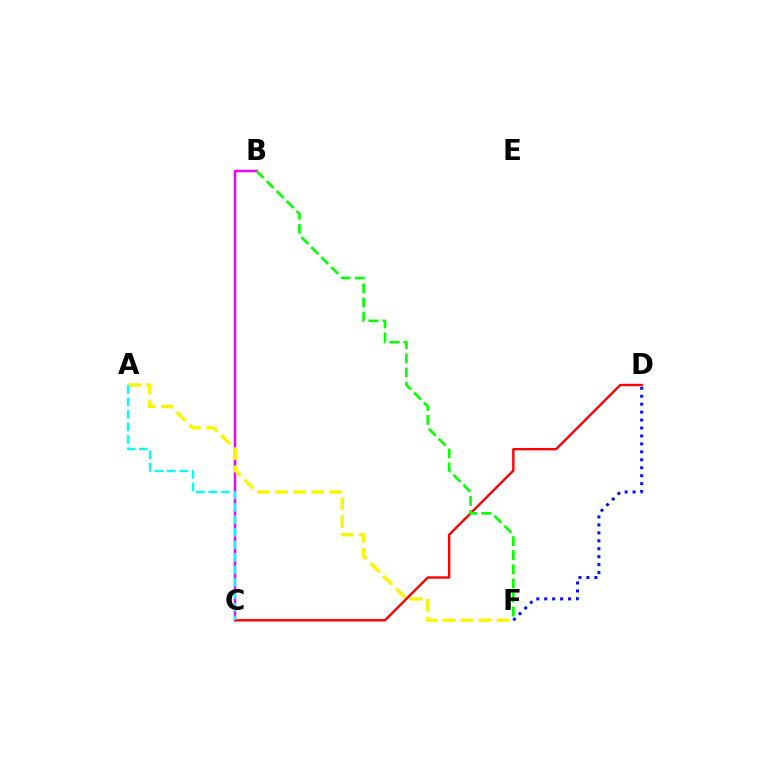{('B', 'C'): [{'color': '#ee00ff', 'line_style': 'solid', 'thickness': 1.79}], ('D', 'F'): [{'color': '#0010ff', 'line_style': 'dotted', 'thickness': 2.16}], ('C', 'D'): [{'color': '#ff0000', 'line_style': 'solid', 'thickness': 1.73}], ('A', 'F'): [{'color': '#fcf500', 'line_style': 'dashed', 'thickness': 2.45}], ('A', 'C'): [{'color': '#00fff6', 'line_style': 'dashed', 'thickness': 1.7}], ('B', 'F'): [{'color': '#08ff00', 'line_style': 'dashed', 'thickness': 1.91}]}